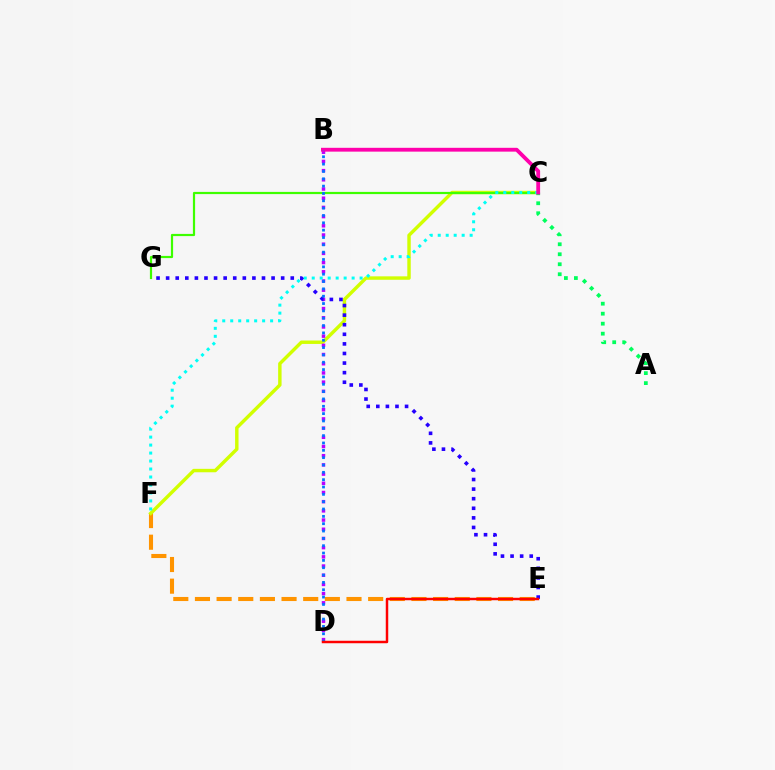{('E', 'F'): [{'color': '#ff9400', 'line_style': 'dashed', 'thickness': 2.94}], ('C', 'F'): [{'color': '#d1ff00', 'line_style': 'solid', 'thickness': 2.47}, {'color': '#00fff6', 'line_style': 'dotted', 'thickness': 2.17}], ('B', 'D'): [{'color': '#b900ff', 'line_style': 'dotted', 'thickness': 2.5}, {'color': '#0074ff', 'line_style': 'dotted', 'thickness': 1.99}], ('E', 'G'): [{'color': '#2500ff', 'line_style': 'dotted', 'thickness': 2.6}], ('A', 'C'): [{'color': '#00ff5c', 'line_style': 'dotted', 'thickness': 2.71}], ('C', 'G'): [{'color': '#3dff00', 'line_style': 'solid', 'thickness': 1.58}], ('B', 'C'): [{'color': '#ff00ac', 'line_style': 'solid', 'thickness': 2.75}], ('D', 'E'): [{'color': '#ff0000', 'line_style': 'solid', 'thickness': 1.78}]}